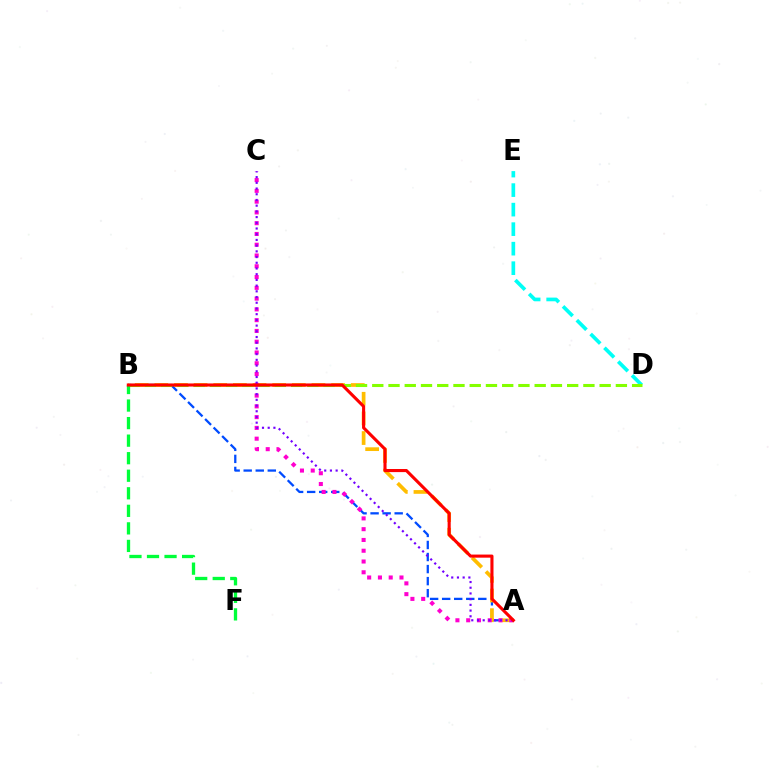{('A', 'B'): [{'color': '#004bff', 'line_style': 'dashed', 'thickness': 1.64}, {'color': '#ffbd00', 'line_style': 'dashed', 'thickness': 2.67}, {'color': '#ff0000', 'line_style': 'solid', 'thickness': 2.23}], ('D', 'E'): [{'color': '#00fff6', 'line_style': 'dashed', 'thickness': 2.65}], ('B', 'D'): [{'color': '#84ff00', 'line_style': 'dashed', 'thickness': 2.21}], ('A', 'C'): [{'color': '#ff00cf', 'line_style': 'dotted', 'thickness': 2.93}, {'color': '#7200ff', 'line_style': 'dotted', 'thickness': 1.55}], ('B', 'F'): [{'color': '#00ff39', 'line_style': 'dashed', 'thickness': 2.38}]}